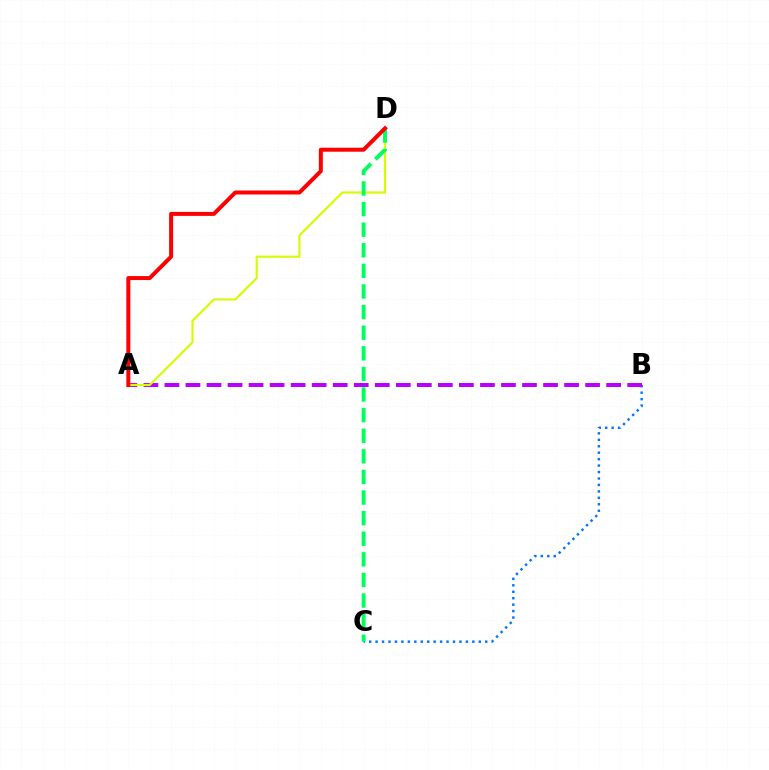{('B', 'C'): [{'color': '#0074ff', 'line_style': 'dotted', 'thickness': 1.75}], ('A', 'B'): [{'color': '#b900ff', 'line_style': 'dashed', 'thickness': 2.86}], ('A', 'D'): [{'color': '#d1ff00', 'line_style': 'solid', 'thickness': 1.54}, {'color': '#ff0000', 'line_style': 'solid', 'thickness': 2.87}], ('C', 'D'): [{'color': '#00ff5c', 'line_style': 'dashed', 'thickness': 2.8}]}